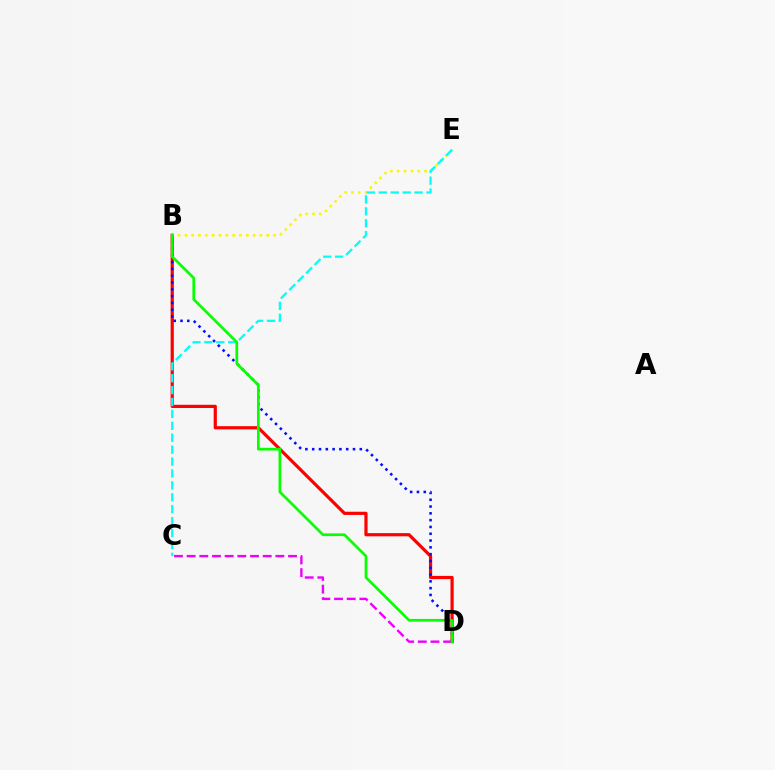{('B', 'D'): [{'color': '#ff0000', 'line_style': 'solid', 'thickness': 2.3}, {'color': '#0010ff', 'line_style': 'dotted', 'thickness': 1.85}, {'color': '#08ff00', 'line_style': 'solid', 'thickness': 1.94}], ('B', 'E'): [{'color': '#fcf500', 'line_style': 'dotted', 'thickness': 1.85}], ('C', 'E'): [{'color': '#00fff6', 'line_style': 'dashed', 'thickness': 1.62}], ('C', 'D'): [{'color': '#ee00ff', 'line_style': 'dashed', 'thickness': 1.72}]}